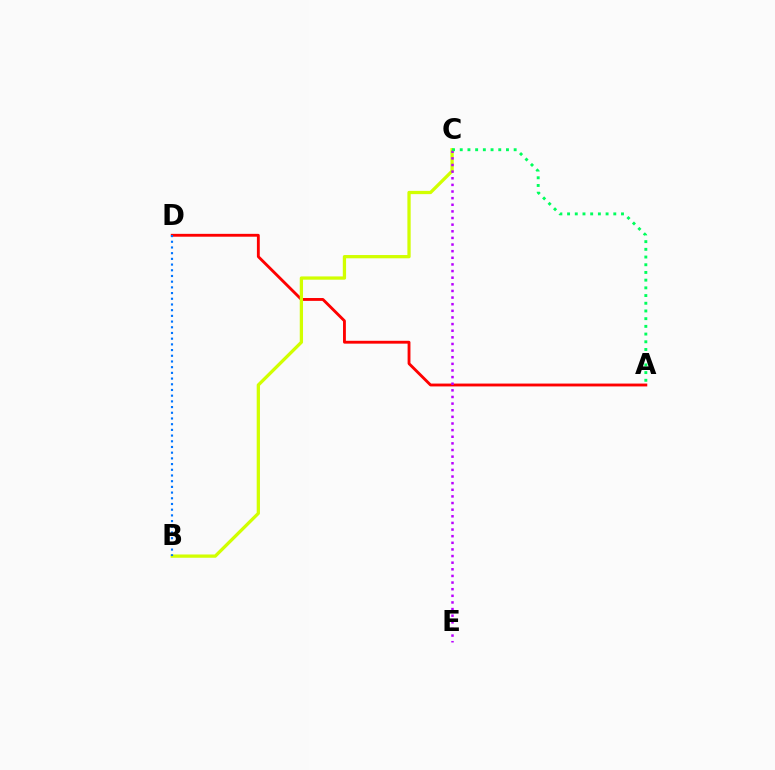{('A', 'D'): [{'color': '#ff0000', 'line_style': 'solid', 'thickness': 2.05}], ('B', 'C'): [{'color': '#d1ff00', 'line_style': 'solid', 'thickness': 2.35}], ('C', 'E'): [{'color': '#b900ff', 'line_style': 'dotted', 'thickness': 1.8}], ('A', 'C'): [{'color': '#00ff5c', 'line_style': 'dotted', 'thickness': 2.09}], ('B', 'D'): [{'color': '#0074ff', 'line_style': 'dotted', 'thickness': 1.55}]}